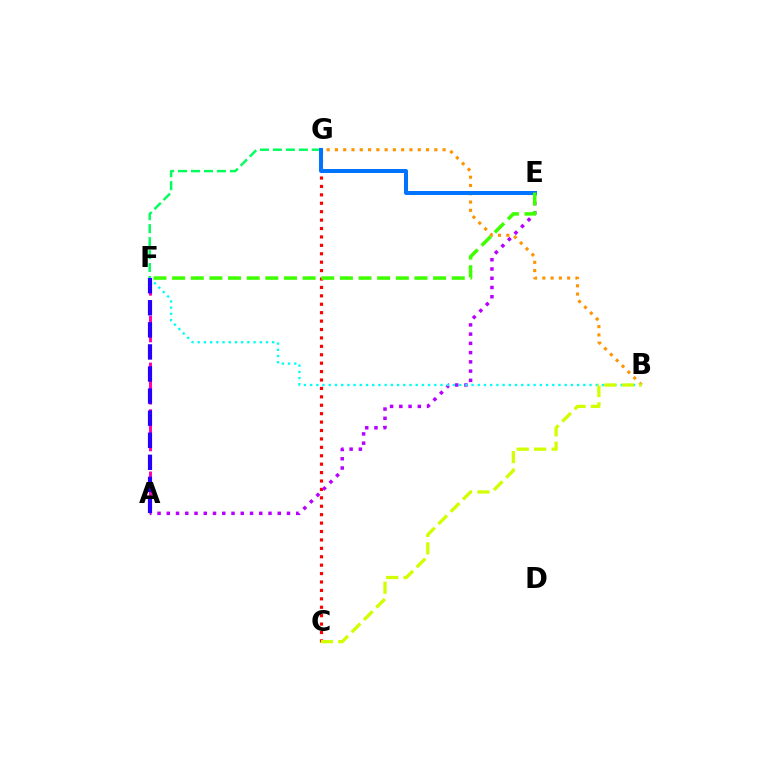{('C', 'G'): [{'color': '#ff0000', 'line_style': 'dotted', 'thickness': 2.29}], ('A', 'E'): [{'color': '#b900ff', 'line_style': 'dotted', 'thickness': 2.51}], ('B', 'G'): [{'color': '#ff9400', 'line_style': 'dotted', 'thickness': 2.25}], ('F', 'G'): [{'color': '#00ff5c', 'line_style': 'dashed', 'thickness': 1.76}], ('A', 'F'): [{'color': '#ff00ac', 'line_style': 'dashed', 'thickness': 2.11}, {'color': '#2500ff', 'line_style': 'dashed', 'thickness': 3.0}], ('B', 'F'): [{'color': '#00fff6', 'line_style': 'dotted', 'thickness': 1.69}], ('B', 'C'): [{'color': '#d1ff00', 'line_style': 'dashed', 'thickness': 2.36}], ('E', 'G'): [{'color': '#0074ff', 'line_style': 'solid', 'thickness': 2.87}], ('E', 'F'): [{'color': '#3dff00', 'line_style': 'dashed', 'thickness': 2.53}]}